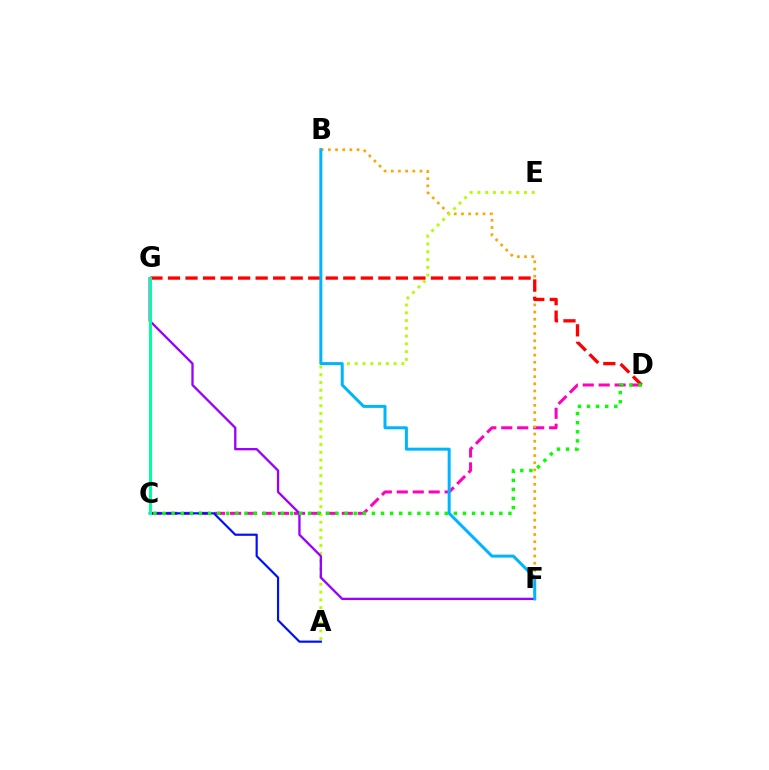{('C', 'D'): [{'color': '#ff00bd', 'line_style': 'dashed', 'thickness': 2.17}, {'color': '#08ff00', 'line_style': 'dotted', 'thickness': 2.47}], ('B', 'F'): [{'color': '#ffa500', 'line_style': 'dotted', 'thickness': 1.95}, {'color': '#00b5ff', 'line_style': 'solid', 'thickness': 2.16}], ('A', 'E'): [{'color': '#b3ff00', 'line_style': 'dotted', 'thickness': 2.11}], ('A', 'C'): [{'color': '#0010ff', 'line_style': 'solid', 'thickness': 1.57}], ('F', 'G'): [{'color': '#9b00ff', 'line_style': 'solid', 'thickness': 1.66}], ('D', 'G'): [{'color': '#ff0000', 'line_style': 'dashed', 'thickness': 2.38}], ('C', 'G'): [{'color': '#00ff9d', 'line_style': 'solid', 'thickness': 2.17}]}